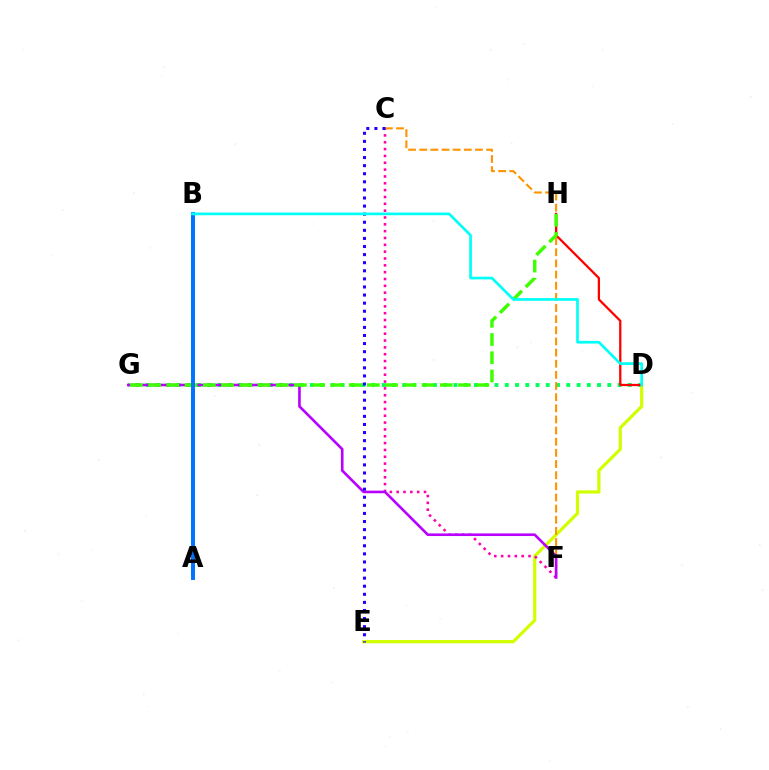{('D', 'G'): [{'color': '#00ff5c', 'line_style': 'dotted', 'thickness': 2.79}], ('D', 'E'): [{'color': '#d1ff00', 'line_style': 'solid', 'thickness': 2.3}], ('C', 'F'): [{'color': '#ff00ac', 'line_style': 'dotted', 'thickness': 1.86}, {'color': '#ff9400', 'line_style': 'dashed', 'thickness': 1.51}], ('D', 'H'): [{'color': '#ff0000', 'line_style': 'solid', 'thickness': 1.64}], ('F', 'G'): [{'color': '#b900ff', 'line_style': 'solid', 'thickness': 1.89}], ('C', 'E'): [{'color': '#2500ff', 'line_style': 'dotted', 'thickness': 2.2}], ('G', 'H'): [{'color': '#3dff00', 'line_style': 'dashed', 'thickness': 2.48}], ('A', 'B'): [{'color': '#0074ff', 'line_style': 'solid', 'thickness': 2.85}], ('B', 'D'): [{'color': '#00fff6', 'line_style': 'solid', 'thickness': 1.93}]}